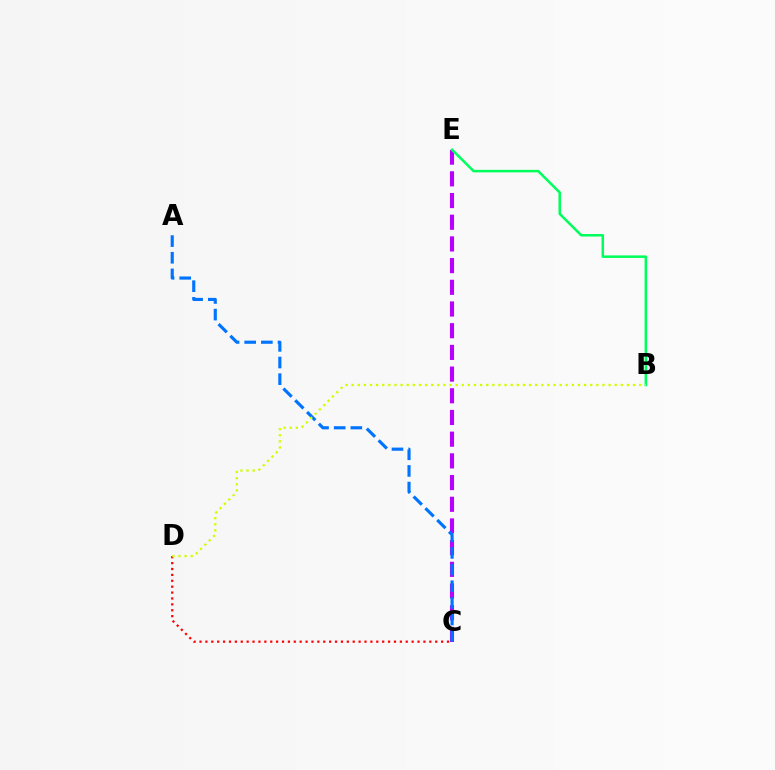{('C', 'E'): [{'color': '#b900ff', 'line_style': 'dashed', 'thickness': 2.95}], ('C', 'D'): [{'color': '#ff0000', 'line_style': 'dotted', 'thickness': 1.6}], ('B', 'E'): [{'color': '#00ff5c', 'line_style': 'solid', 'thickness': 1.82}], ('A', 'C'): [{'color': '#0074ff', 'line_style': 'dashed', 'thickness': 2.26}], ('B', 'D'): [{'color': '#d1ff00', 'line_style': 'dotted', 'thickness': 1.66}]}